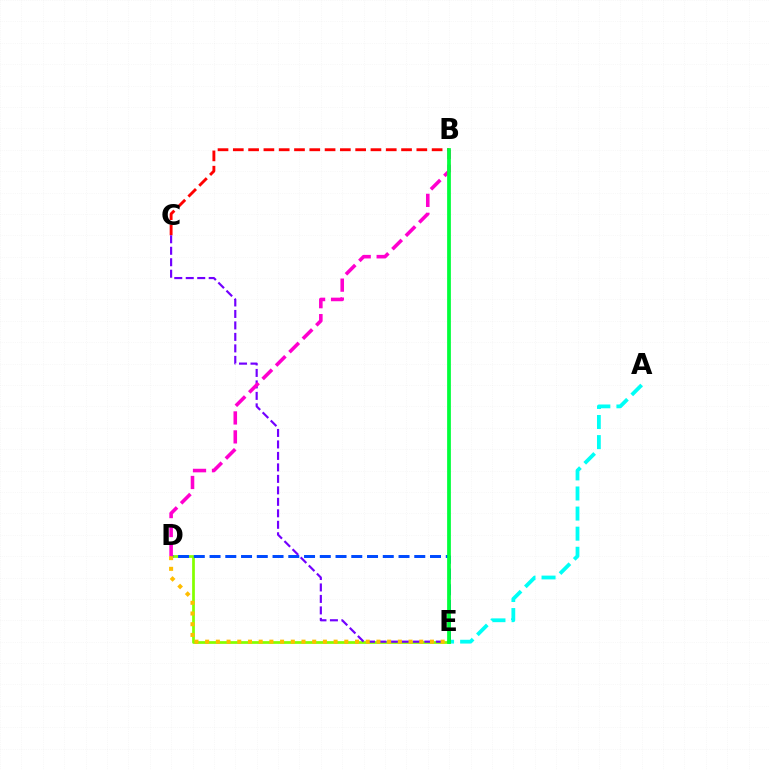{('D', 'E'): [{'color': '#84ff00', 'line_style': 'solid', 'thickness': 1.97}, {'color': '#004bff', 'line_style': 'dashed', 'thickness': 2.14}, {'color': '#ffbd00', 'line_style': 'dotted', 'thickness': 2.91}], ('A', 'E'): [{'color': '#00fff6', 'line_style': 'dashed', 'thickness': 2.73}], ('B', 'C'): [{'color': '#ff0000', 'line_style': 'dashed', 'thickness': 2.08}], ('C', 'E'): [{'color': '#7200ff', 'line_style': 'dashed', 'thickness': 1.56}], ('B', 'D'): [{'color': '#ff00cf', 'line_style': 'dashed', 'thickness': 2.58}], ('B', 'E'): [{'color': '#00ff39', 'line_style': 'solid', 'thickness': 2.7}]}